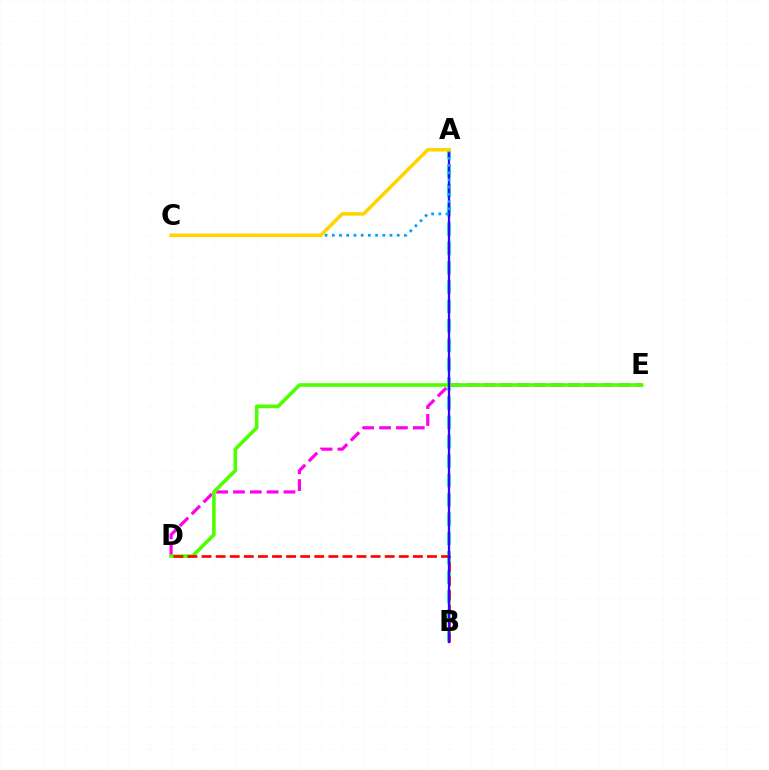{('D', 'E'): [{'color': '#ff00ed', 'line_style': 'dashed', 'thickness': 2.29}, {'color': '#4fff00', 'line_style': 'solid', 'thickness': 2.6}], ('A', 'B'): [{'color': '#00ff86', 'line_style': 'dashed', 'thickness': 2.63}, {'color': '#3700ff', 'line_style': 'solid', 'thickness': 1.66}], ('B', 'D'): [{'color': '#ff0000', 'line_style': 'dashed', 'thickness': 1.91}], ('A', 'C'): [{'color': '#009eff', 'line_style': 'dotted', 'thickness': 1.96}, {'color': '#ffd500', 'line_style': 'solid', 'thickness': 2.54}]}